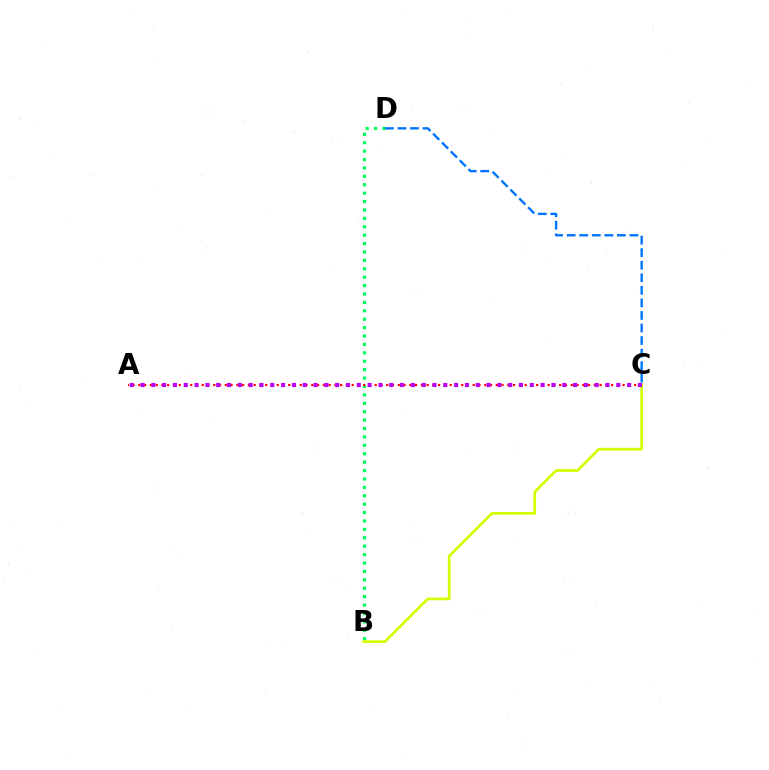{('B', 'D'): [{'color': '#00ff5c', 'line_style': 'dotted', 'thickness': 2.28}], ('A', 'C'): [{'color': '#ff0000', 'line_style': 'dotted', 'thickness': 1.57}, {'color': '#b900ff', 'line_style': 'dotted', 'thickness': 2.94}], ('B', 'C'): [{'color': '#d1ff00', 'line_style': 'solid', 'thickness': 1.96}], ('C', 'D'): [{'color': '#0074ff', 'line_style': 'dashed', 'thickness': 1.71}]}